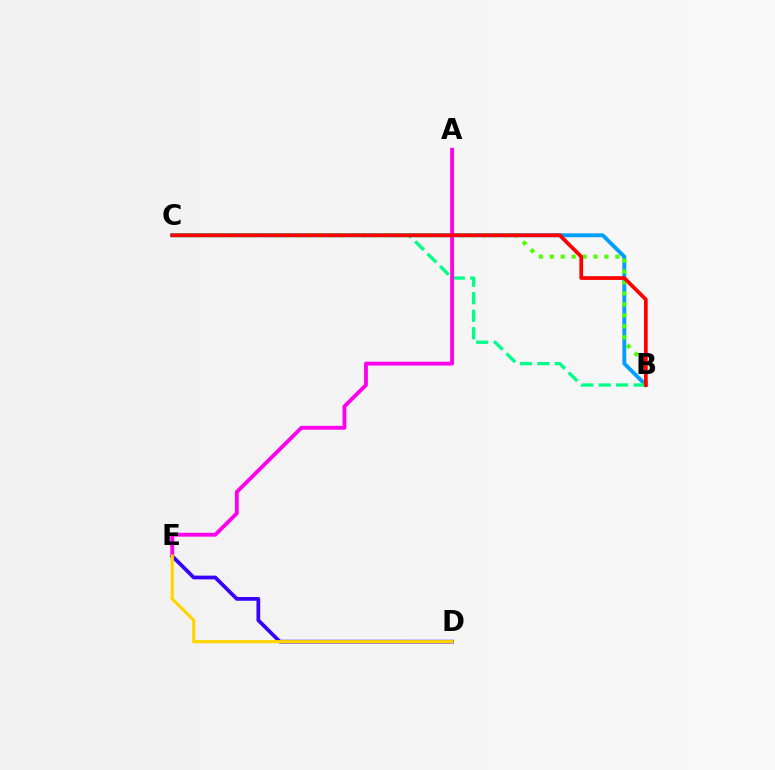{('B', 'C'): [{'color': '#009eff', 'line_style': 'solid', 'thickness': 2.78}, {'color': '#4fff00', 'line_style': 'dotted', 'thickness': 2.97}, {'color': '#00ff86', 'line_style': 'dashed', 'thickness': 2.38}, {'color': '#ff0000', 'line_style': 'solid', 'thickness': 2.68}], ('D', 'E'): [{'color': '#3700ff', 'line_style': 'solid', 'thickness': 2.69}, {'color': '#ffd500', 'line_style': 'solid', 'thickness': 2.3}], ('A', 'E'): [{'color': '#ff00ed', 'line_style': 'solid', 'thickness': 2.77}]}